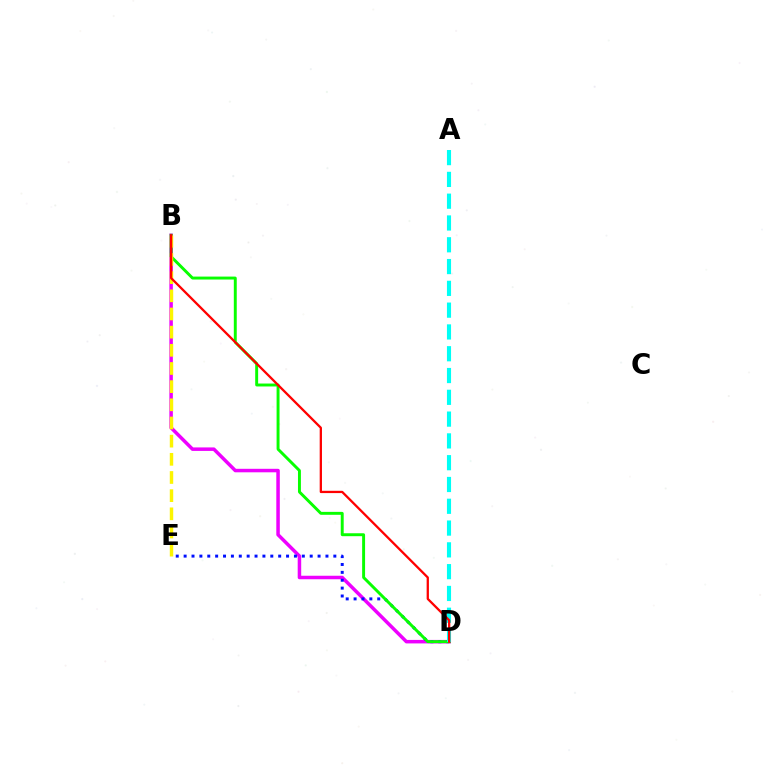{('B', 'D'): [{'color': '#ee00ff', 'line_style': 'solid', 'thickness': 2.52}, {'color': '#08ff00', 'line_style': 'solid', 'thickness': 2.11}, {'color': '#ff0000', 'line_style': 'solid', 'thickness': 1.65}], ('D', 'E'): [{'color': '#0010ff', 'line_style': 'dotted', 'thickness': 2.14}], ('A', 'D'): [{'color': '#00fff6', 'line_style': 'dashed', 'thickness': 2.96}], ('B', 'E'): [{'color': '#fcf500', 'line_style': 'dashed', 'thickness': 2.47}]}